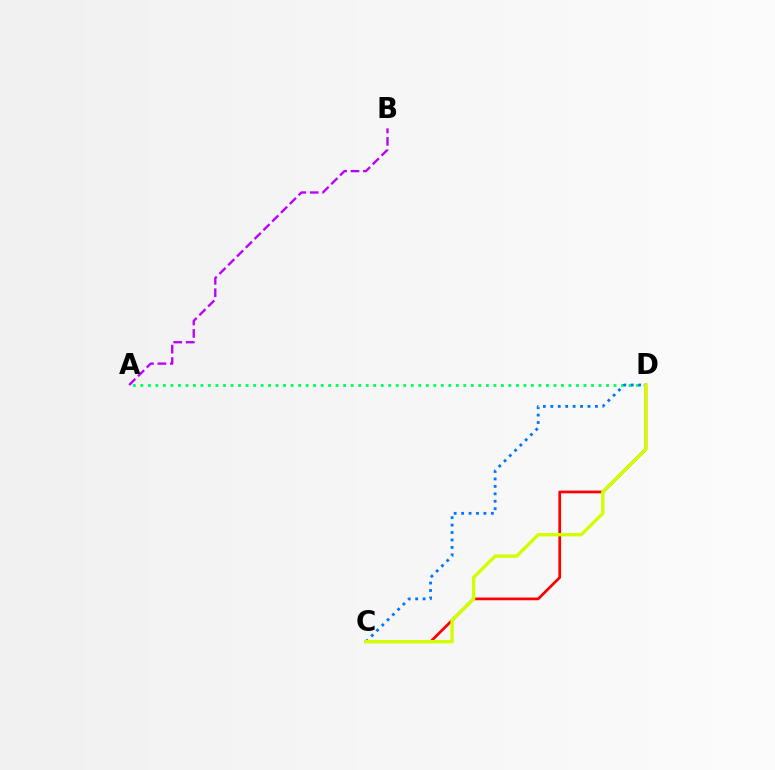{('A', 'D'): [{'color': '#00ff5c', 'line_style': 'dotted', 'thickness': 2.04}], ('A', 'B'): [{'color': '#b900ff', 'line_style': 'dashed', 'thickness': 1.69}], ('C', 'D'): [{'color': '#ff0000', 'line_style': 'solid', 'thickness': 1.96}, {'color': '#0074ff', 'line_style': 'dotted', 'thickness': 2.02}, {'color': '#d1ff00', 'line_style': 'solid', 'thickness': 2.42}]}